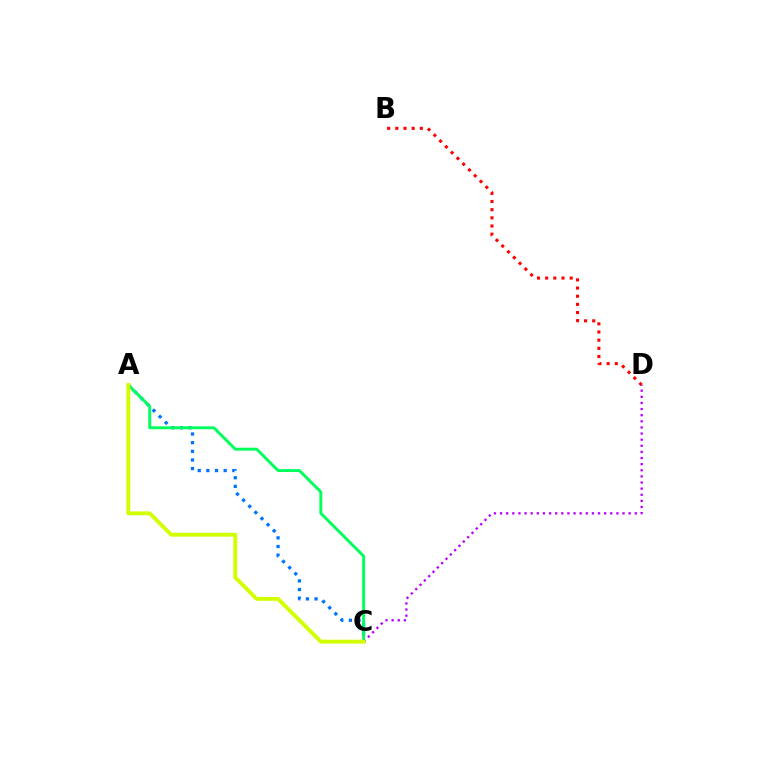{('A', 'C'): [{'color': '#0074ff', 'line_style': 'dotted', 'thickness': 2.35}, {'color': '#00ff5c', 'line_style': 'solid', 'thickness': 2.11}, {'color': '#d1ff00', 'line_style': 'solid', 'thickness': 2.79}], ('B', 'D'): [{'color': '#ff0000', 'line_style': 'dotted', 'thickness': 2.22}], ('C', 'D'): [{'color': '#b900ff', 'line_style': 'dotted', 'thickness': 1.66}]}